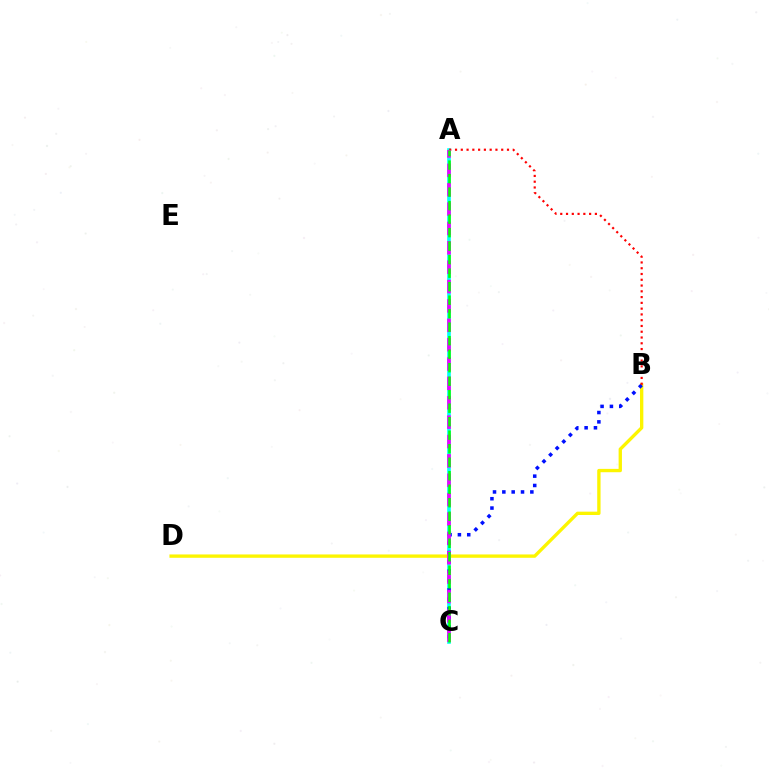{('A', 'C'): [{'color': '#00fff6', 'line_style': 'solid', 'thickness': 2.6}, {'color': '#ee00ff', 'line_style': 'dashed', 'thickness': 2.63}, {'color': '#08ff00', 'line_style': 'dashed', 'thickness': 1.83}], ('B', 'D'): [{'color': '#fcf500', 'line_style': 'solid', 'thickness': 2.4}], ('B', 'C'): [{'color': '#0010ff', 'line_style': 'dotted', 'thickness': 2.54}], ('A', 'B'): [{'color': '#ff0000', 'line_style': 'dotted', 'thickness': 1.57}]}